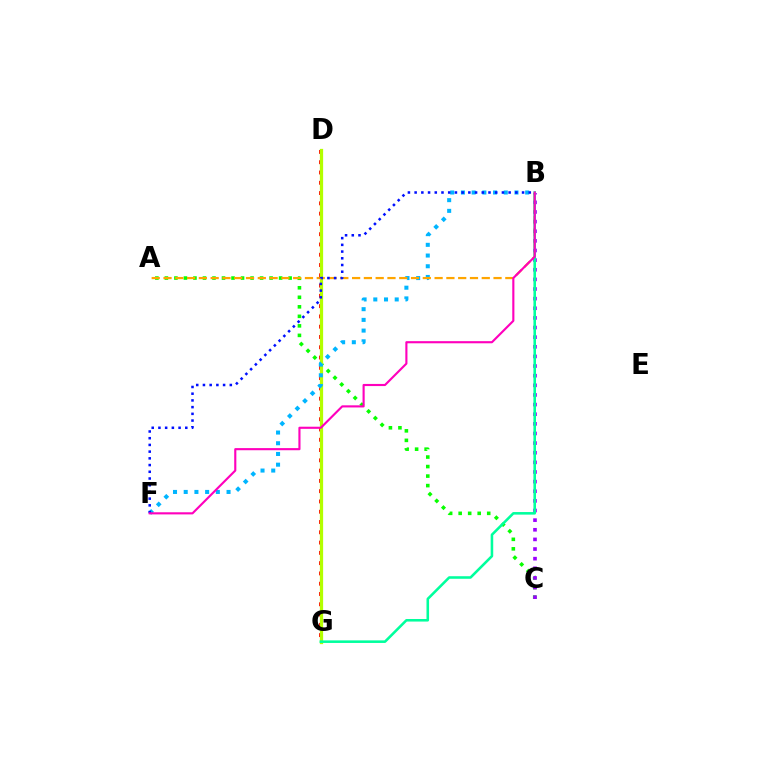{('D', 'G'): [{'color': '#ff0000', 'line_style': 'dotted', 'thickness': 2.79}, {'color': '#b3ff00', 'line_style': 'solid', 'thickness': 2.34}], ('A', 'C'): [{'color': '#08ff00', 'line_style': 'dotted', 'thickness': 2.59}], ('B', 'F'): [{'color': '#00b5ff', 'line_style': 'dotted', 'thickness': 2.91}, {'color': '#0010ff', 'line_style': 'dotted', 'thickness': 1.82}, {'color': '#ff00bd', 'line_style': 'solid', 'thickness': 1.53}], ('B', 'C'): [{'color': '#9b00ff', 'line_style': 'dotted', 'thickness': 2.62}], ('A', 'B'): [{'color': '#ffa500', 'line_style': 'dashed', 'thickness': 1.6}], ('B', 'G'): [{'color': '#00ff9d', 'line_style': 'solid', 'thickness': 1.85}]}